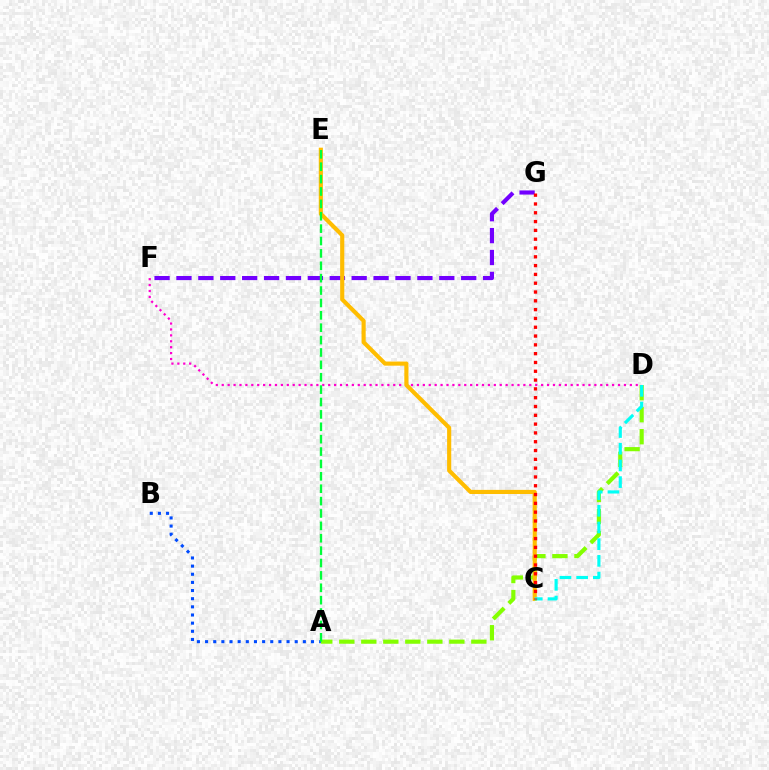{('D', 'F'): [{'color': '#ff00cf', 'line_style': 'dotted', 'thickness': 1.61}], ('A', 'D'): [{'color': '#84ff00', 'line_style': 'dashed', 'thickness': 2.99}], ('A', 'B'): [{'color': '#004bff', 'line_style': 'dotted', 'thickness': 2.21}], ('F', 'G'): [{'color': '#7200ff', 'line_style': 'dashed', 'thickness': 2.98}], ('C', 'E'): [{'color': '#ffbd00', 'line_style': 'solid', 'thickness': 2.98}], ('C', 'D'): [{'color': '#00fff6', 'line_style': 'dashed', 'thickness': 2.27}], ('C', 'G'): [{'color': '#ff0000', 'line_style': 'dotted', 'thickness': 2.39}], ('A', 'E'): [{'color': '#00ff39', 'line_style': 'dashed', 'thickness': 1.68}]}